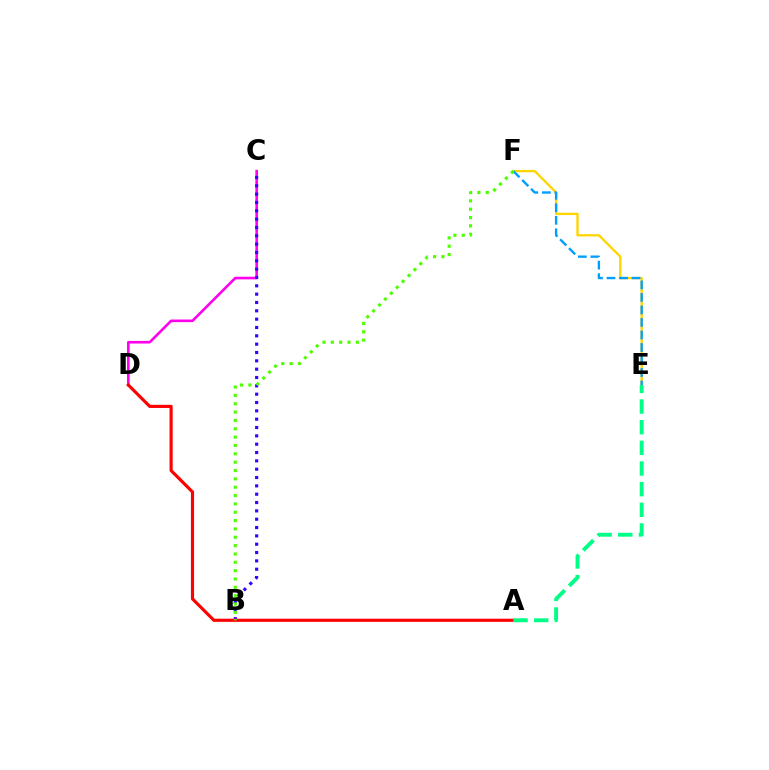{('E', 'F'): [{'color': '#ffd500', 'line_style': 'solid', 'thickness': 1.68}, {'color': '#009eff', 'line_style': 'dashed', 'thickness': 1.7}], ('C', 'D'): [{'color': '#ff00ed', 'line_style': 'solid', 'thickness': 1.89}], ('B', 'C'): [{'color': '#3700ff', 'line_style': 'dotted', 'thickness': 2.26}], ('A', 'D'): [{'color': '#ff0000', 'line_style': 'solid', 'thickness': 2.26}], ('B', 'F'): [{'color': '#4fff00', 'line_style': 'dotted', 'thickness': 2.27}], ('A', 'E'): [{'color': '#00ff86', 'line_style': 'dashed', 'thickness': 2.81}]}